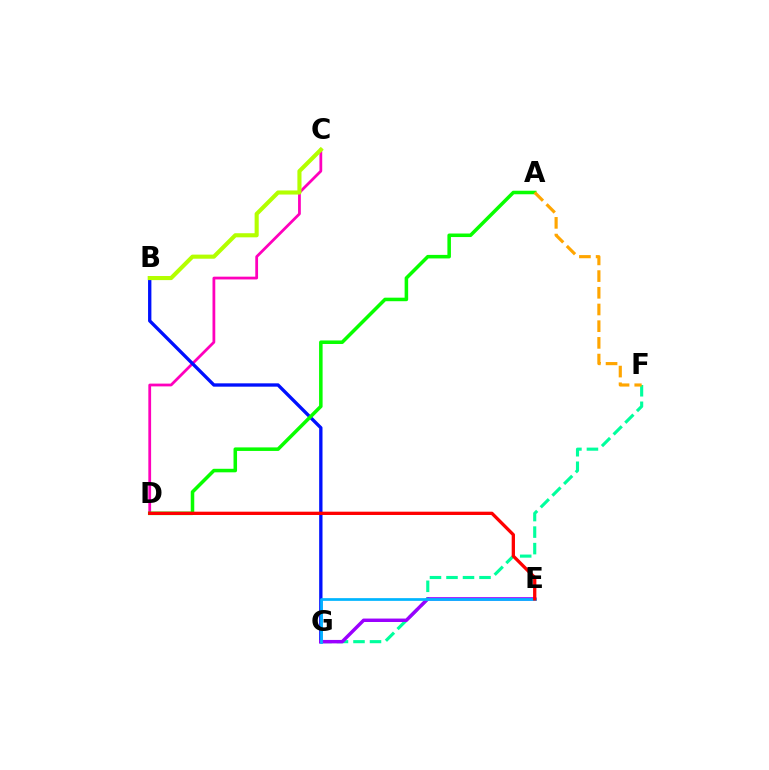{('C', 'D'): [{'color': '#ff00bd', 'line_style': 'solid', 'thickness': 2.0}], ('B', 'G'): [{'color': '#0010ff', 'line_style': 'solid', 'thickness': 2.4}], ('F', 'G'): [{'color': '#00ff9d', 'line_style': 'dashed', 'thickness': 2.24}], ('E', 'G'): [{'color': '#9b00ff', 'line_style': 'solid', 'thickness': 2.48}, {'color': '#00b5ff', 'line_style': 'solid', 'thickness': 1.96}], ('A', 'D'): [{'color': '#08ff00', 'line_style': 'solid', 'thickness': 2.54}], ('A', 'F'): [{'color': '#ffa500', 'line_style': 'dashed', 'thickness': 2.27}], ('B', 'C'): [{'color': '#b3ff00', 'line_style': 'solid', 'thickness': 2.95}], ('D', 'E'): [{'color': '#ff0000', 'line_style': 'solid', 'thickness': 2.37}]}